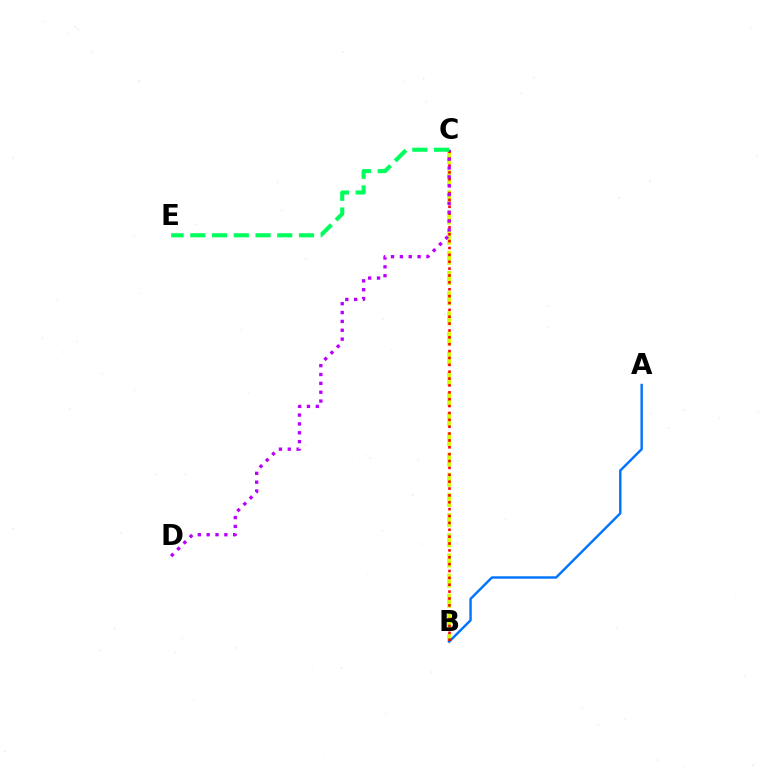{('B', 'C'): [{'color': '#d1ff00', 'line_style': 'dashed', 'thickness': 2.74}, {'color': '#ff0000', 'line_style': 'dotted', 'thickness': 1.87}], ('A', 'B'): [{'color': '#0074ff', 'line_style': 'solid', 'thickness': 1.74}], ('C', 'D'): [{'color': '#b900ff', 'line_style': 'dotted', 'thickness': 2.4}], ('C', 'E'): [{'color': '#00ff5c', 'line_style': 'dashed', 'thickness': 2.95}]}